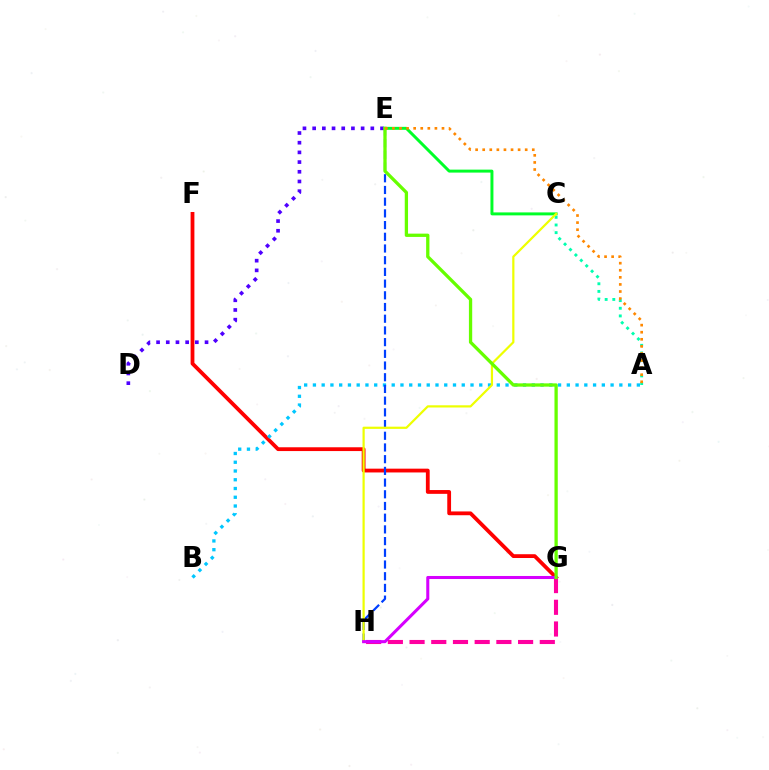{('D', 'E'): [{'color': '#4f00ff', 'line_style': 'dotted', 'thickness': 2.63}], ('F', 'G'): [{'color': '#ff0000', 'line_style': 'solid', 'thickness': 2.73}], ('A', 'B'): [{'color': '#00c7ff', 'line_style': 'dotted', 'thickness': 2.38}], ('A', 'C'): [{'color': '#00ffaf', 'line_style': 'dotted', 'thickness': 2.08}], ('G', 'H'): [{'color': '#ff00a0', 'line_style': 'dashed', 'thickness': 2.95}, {'color': '#d600ff', 'line_style': 'solid', 'thickness': 2.19}], ('C', 'E'): [{'color': '#00ff27', 'line_style': 'solid', 'thickness': 2.14}], ('E', 'H'): [{'color': '#003fff', 'line_style': 'dashed', 'thickness': 1.59}], ('C', 'H'): [{'color': '#eeff00', 'line_style': 'solid', 'thickness': 1.59}], ('E', 'G'): [{'color': '#66ff00', 'line_style': 'solid', 'thickness': 2.37}], ('A', 'E'): [{'color': '#ff8800', 'line_style': 'dotted', 'thickness': 1.92}]}